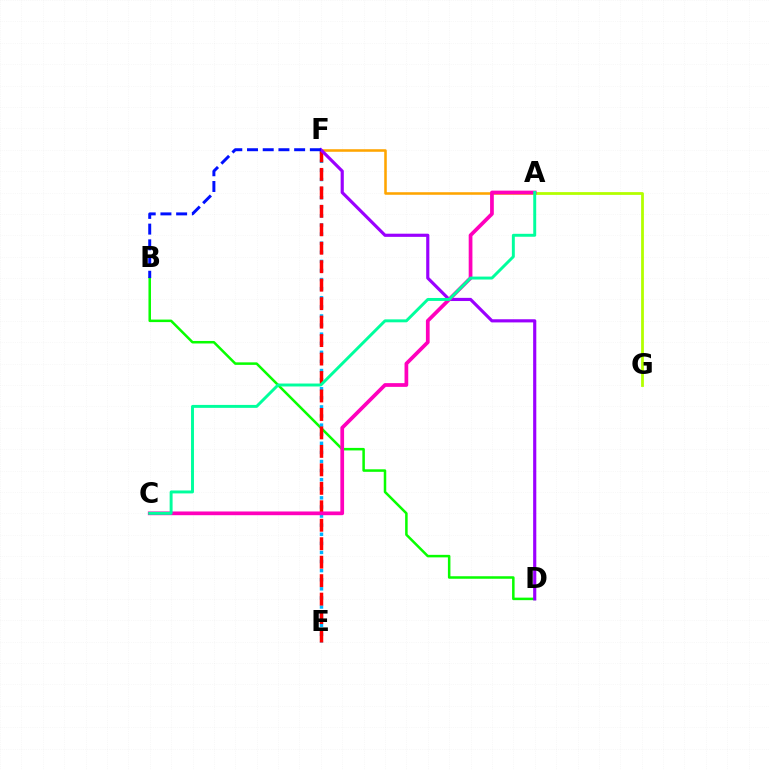{('B', 'D'): [{'color': '#08ff00', 'line_style': 'solid', 'thickness': 1.81}], ('E', 'F'): [{'color': '#00b5ff', 'line_style': 'dotted', 'thickness': 2.47}, {'color': '#ff0000', 'line_style': 'dashed', 'thickness': 2.51}], ('A', 'F'): [{'color': '#ffa500', 'line_style': 'solid', 'thickness': 1.84}], ('A', 'G'): [{'color': '#b3ff00', 'line_style': 'solid', 'thickness': 2.0}], ('D', 'F'): [{'color': '#9b00ff', 'line_style': 'solid', 'thickness': 2.27}], ('A', 'C'): [{'color': '#ff00bd', 'line_style': 'solid', 'thickness': 2.68}, {'color': '#00ff9d', 'line_style': 'solid', 'thickness': 2.12}], ('B', 'F'): [{'color': '#0010ff', 'line_style': 'dashed', 'thickness': 2.13}]}